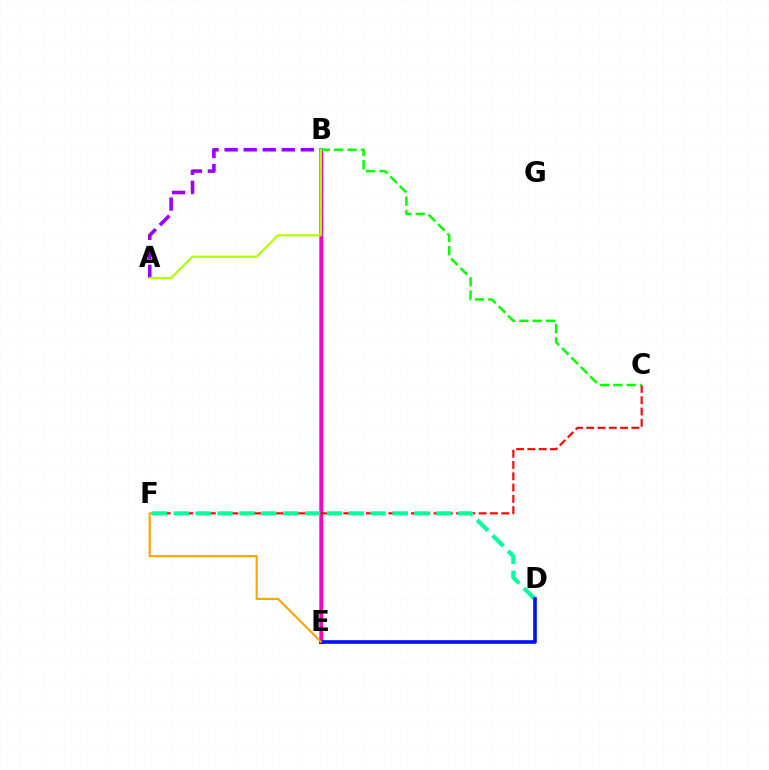{('B', 'E'): [{'color': '#00b5ff', 'line_style': 'solid', 'thickness': 2.66}, {'color': '#ff00bd', 'line_style': 'solid', 'thickness': 2.36}], ('C', 'F'): [{'color': '#ff0000', 'line_style': 'dashed', 'thickness': 1.53}], ('D', 'F'): [{'color': '#00ff9d', 'line_style': 'dashed', 'thickness': 2.97}], ('B', 'C'): [{'color': '#08ff00', 'line_style': 'dashed', 'thickness': 1.81}], ('A', 'B'): [{'color': '#9b00ff', 'line_style': 'dashed', 'thickness': 2.59}, {'color': '#b3ff00', 'line_style': 'solid', 'thickness': 1.6}], ('D', 'E'): [{'color': '#0010ff', 'line_style': 'solid', 'thickness': 2.61}], ('E', 'F'): [{'color': '#ffa500', 'line_style': 'solid', 'thickness': 1.54}]}